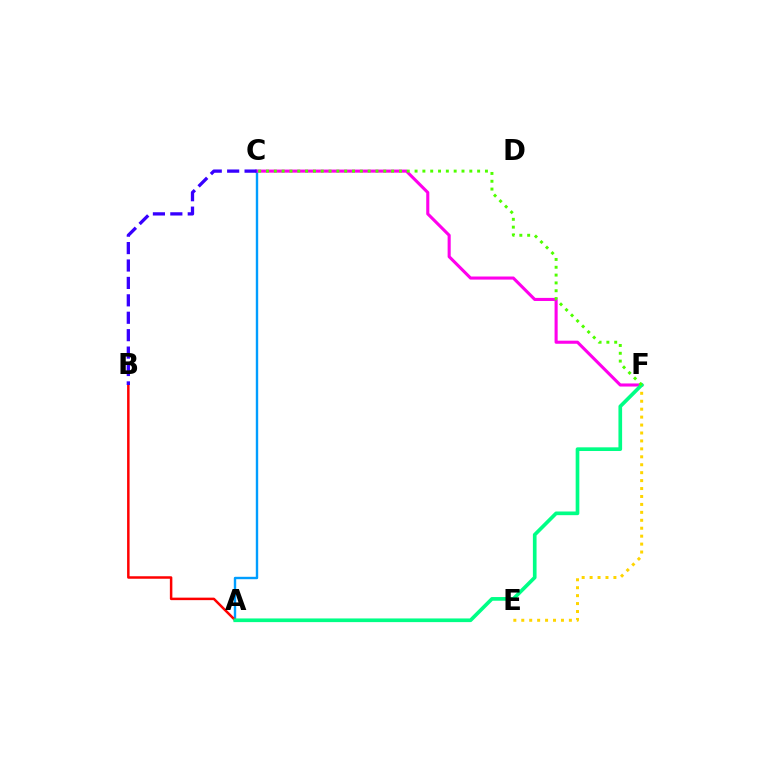{('A', 'C'): [{'color': '#009eff', 'line_style': 'solid', 'thickness': 1.73}], ('C', 'F'): [{'color': '#ff00ed', 'line_style': 'solid', 'thickness': 2.22}, {'color': '#4fff00', 'line_style': 'dotted', 'thickness': 2.12}], ('A', 'B'): [{'color': '#ff0000', 'line_style': 'solid', 'thickness': 1.8}], ('E', 'F'): [{'color': '#ffd500', 'line_style': 'dotted', 'thickness': 2.16}], ('A', 'F'): [{'color': '#00ff86', 'line_style': 'solid', 'thickness': 2.65}], ('B', 'C'): [{'color': '#3700ff', 'line_style': 'dashed', 'thickness': 2.37}]}